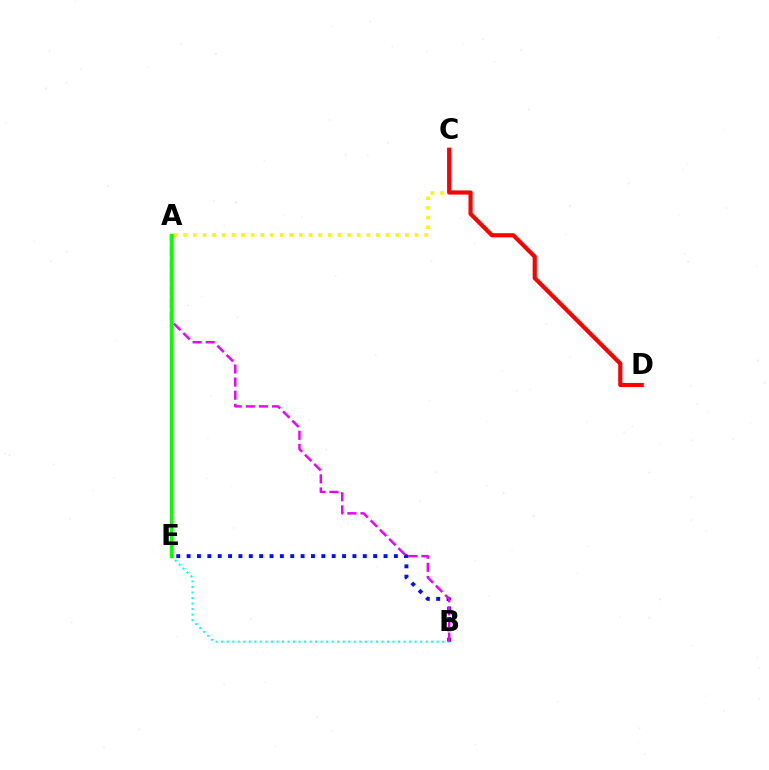{('B', 'E'): [{'color': '#0010ff', 'line_style': 'dotted', 'thickness': 2.82}, {'color': '#00fff6', 'line_style': 'dotted', 'thickness': 1.5}], ('A', 'C'): [{'color': '#fcf500', 'line_style': 'dotted', 'thickness': 2.62}], ('C', 'D'): [{'color': '#ff0000', 'line_style': 'solid', 'thickness': 3.0}], ('A', 'B'): [{'color': '#ee00ff', 'line_style': 'dashed', 'thickness': 1.78}], ('A', 'E'): [{'color': '#08ff00', 'line_style': 'solid', 'thickness': 2.5}]}